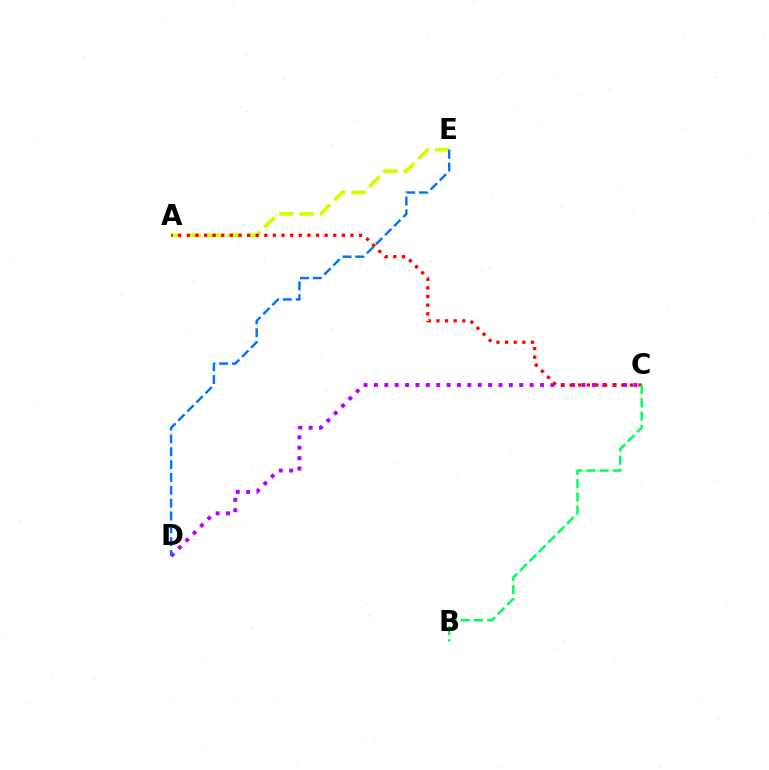{('A', 'E'): [{'color': '#d1ff00', 'line_style': 'dashed', 'thickness': 2.75}], ('C', 'D'): [{'color': '#b900ff', 'line_style': 'dotted', 'thickness': 2.82}], ('D', 'E'): [{'color': '#0074ff', 'line_style': 'dashed', 'thickness': 1.75}], ('A', 'C'): [{'color': '#ff0000', 'line_style': 'dotted', 'thickness': 2.34}], ('B', 'C'): [{'color': '#00ff5c', 'line_style': 'dashed', 'thickness': 1.8}]}